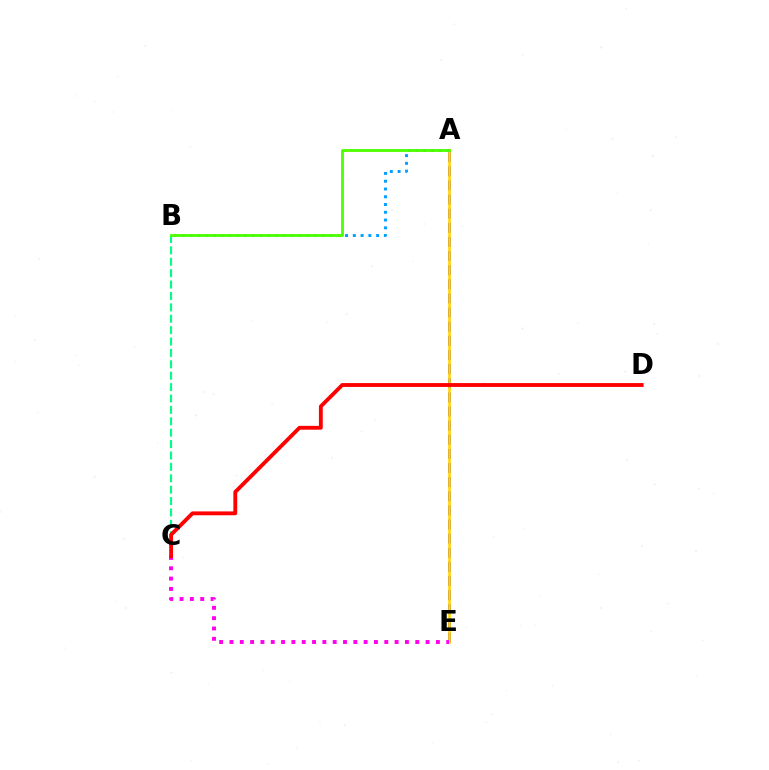{('A', 'E'): [{'color': '#3700ff', 'line_style': 'dashed', 'thickness': 1.92}, {'color': '#ffd500', 'line_style': 'solid', 'thickness': 1.88}], ('C', 'E'): [{'color': '#ff00ed', 'line_style': 'dotted', 'thickness': 2.8}], ('B', 'C'): [{'color': '#00ff86', 'line_style': 'dashed', 'thickness': 1.55}], ('C', 'D'): [{'color': '#ff0000', 'line_style': 'solid', 'thickness': 2.77}], ('A', 'B'): [{'color': '#009eff', 'line_style': 'dotted', 'thickness': 2.11}, {'color': '#4fff00', 'line_style': 'solid', 'thickness': 2.04}]}